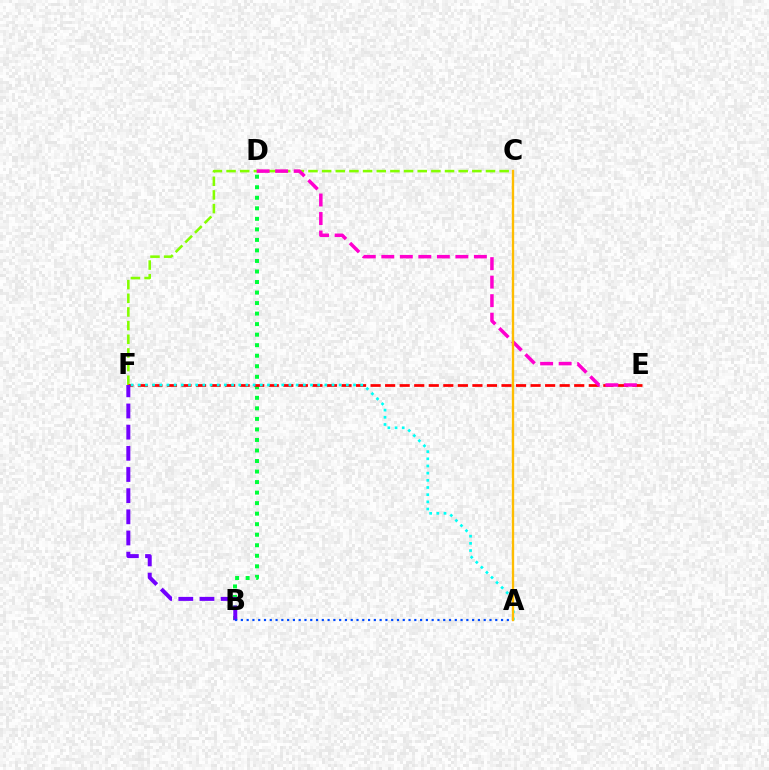{('C', 'F'): [{'color': '#84ff00', 'line_style': 'dashed', 'thickness': 1.86}], ('B', 'D'): [{'color': '#00ff39', 'line_style': 'dotted', 'thickness': 2.86}], ('E', 'F'): [{'color': '#ff0000', 'line_style': 'dashed', 'thickness': 1.98}], ('A', 'F'): [{'color': '#00fff6', 'line_style': 'dotted', 'thickness': 1.95}], ('B', 'F'): [{'color': '#7200ff', 'line_style': 'dashed', 'thickness': 2.88}], ('A', 'B'): [{'color': '#004bff', 'line_style': 'dotted', 'thickness': 1.57}], ('D', 'E'): [{'color': '#ff00cf', 'line_style': 'dashed', 'thickness': 2.52}], ('A', 'C'): [{'color': '#ffbd00', 'line_style': 'solid', 'thickness': 1.69}]}